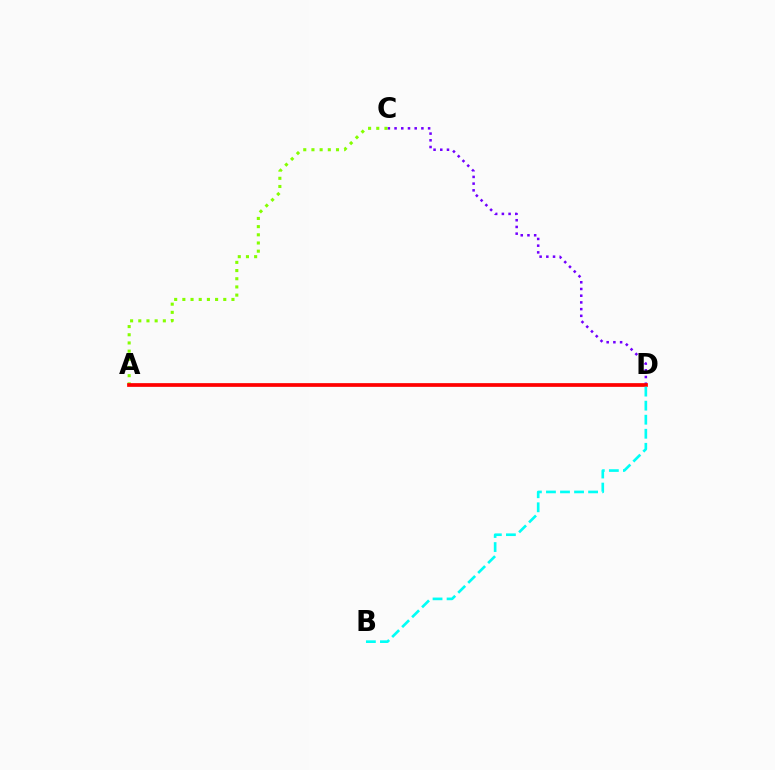{('C', 'D'): [{'color': '#7200ff', 'line_style': 'dotted', 'thickness': 1.82}], ('A', 'C'): [{'color': '#84ff00', 'line_style': 'dotted', 'thickness': 2.22}], ('A', 'D'): [{'color': '#ff0000', 'line_style': 'solid', 'thickness': 2.68}], ('B', 'D'): [{'color': '#00fff6', 'line_style': 'dashed', 'thickness': 1.91}]}